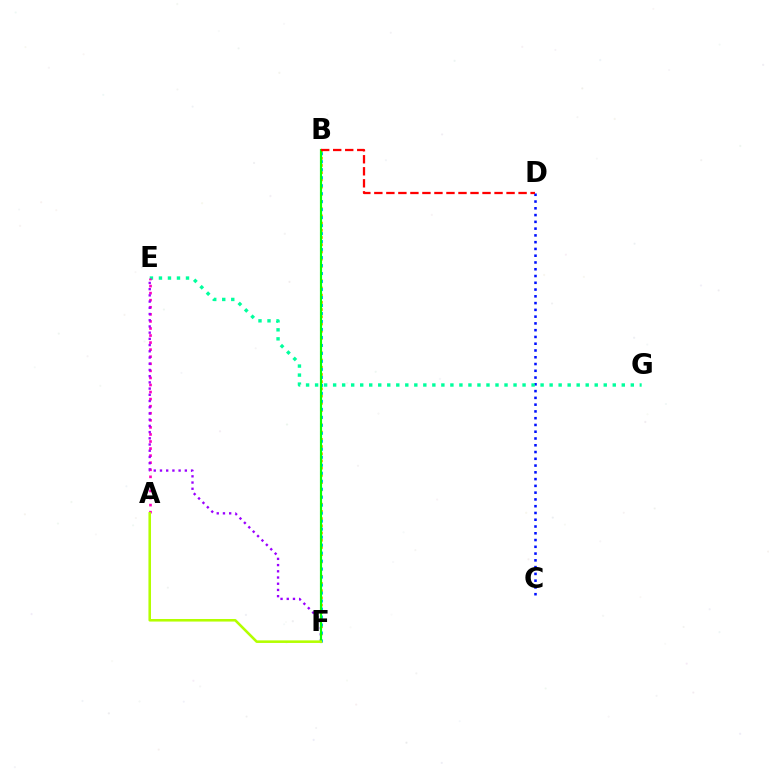{('C', 'D'): [{'color': '#0010ff', 'line_style': 'dotted', 'thickness': 1.84}], ('B', 'F'): [{'color': '#ffa500', 'line_style': 'dotted', 'thickness': 1.96}, {'color': '#00b5ff', 'line_style': 'dotted', 'thickness': 2.17}, {'color': '#08ff00', 'line_style': 'solid', 'thickness': 1.56}], ('E', 'G'): [{'color': '#00ff9d', 'line_style': 'dotted', 'thickness': 2.45}], ('A', 'E'): [{'color': '#ff00bd', 'line_style': 'dotted', 'thickness': 1.92}], ('E', 'F'): [{'color': '#9b00ff', 'line_style': 'dotted', 'thickness': 1.69}], ('A', 'F'): [{'color': '#b3ff00', 'line_style': 'solid', 'thickness': 1.85}], ('B', 'D'): [{'color': '#ff0000', 'line_style': 'dashed', 'thickness': 1.63}]}